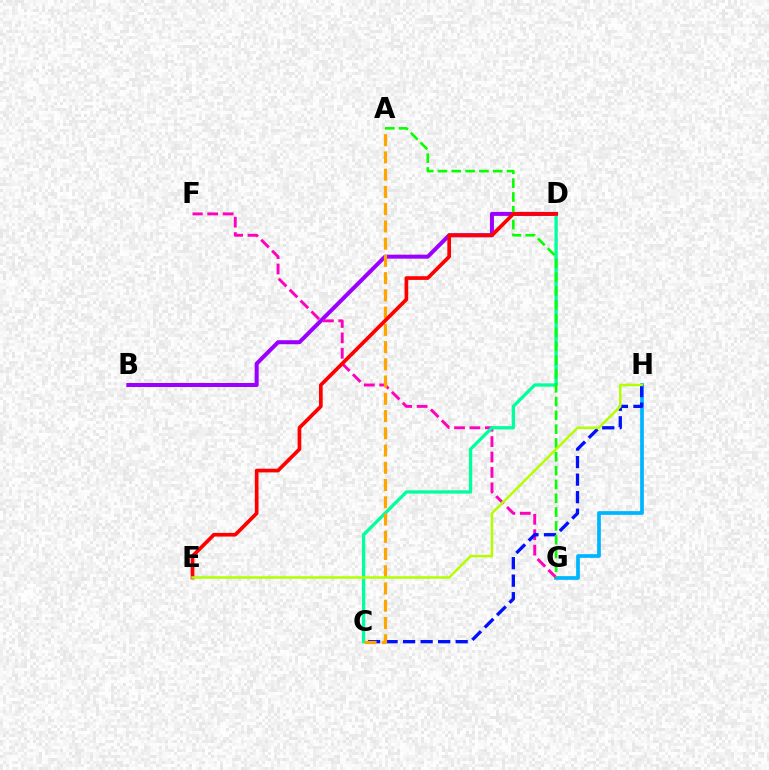{('B', 'D'): [{'color': '#9b00ff', 'line_style': 'solid', 'thickness': 2.89}], ('G', 'H'): [{'color': '#00b5ff', 'line_style': 'solid', 'thickness': 2.68}], ('F', 'G'): [{'color': '#ff00bd', 'line_style': 'dashed', 'thickness': 2.09}], ('C', 'H'): [{'color': '#0010ff', 'line_style': 'dashed', 'thickness': 2.38}], ('C', 'D'): [{'color': '#00ff9d', 'line_style': 'solid', 'thickness': 2.38}], ('A', 'C'): [{'color': '#ffa500', 'line_style': 'dashed', 'thickness': 2.34}], ('A', 'G'): [{'color': '#08ff00', 'line_style': 'dashed', 'thickness': 1.88}], ('D', 'E'): [{'color': '#ff0000', 'line_style': 'solid', 'thickness': 2.66}], ('E', 'H'): [{'color': '#b3ff00', 'line_style': 'solid', 'thickness': 1.79}]}